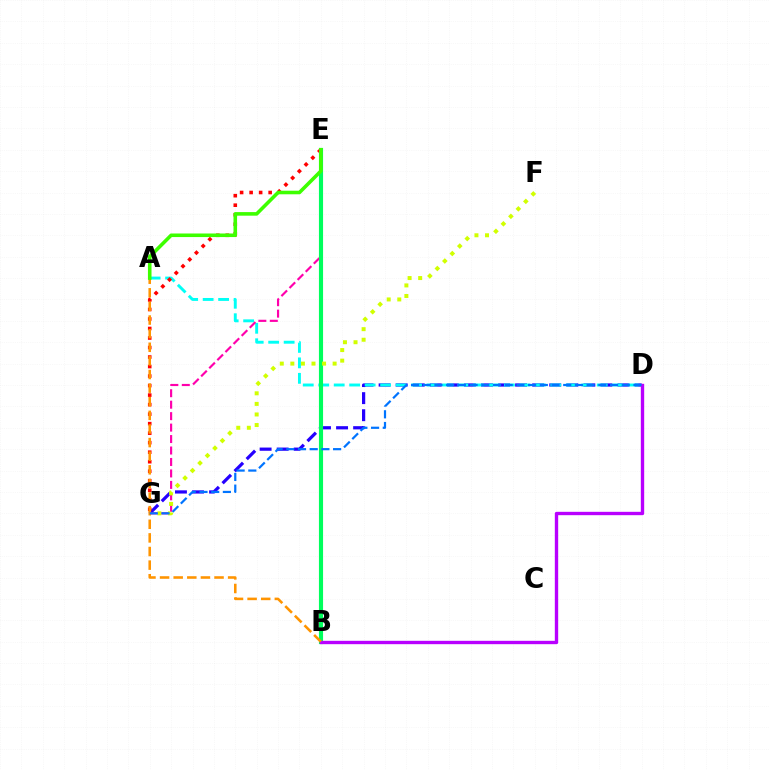{('D', 'G'): [{'color': '#2500ff', 'line_style': 'dashed', 'thickness': 2.32}, {'color': '#0074ff', 'line_style': 'dashed', 'thickness': 1.59}], ('A', 'D'): [{'color': '#00fff6', 'line_style': 'dashed', 'thickness': 2.1}], ('E', 'G'): [{'color': '#ff00ac', 'line_style': 'dashed', 'thickness': 1.56}, {'color': '#ff0000', 'line_style': 'dotted', 'thickness': 2.59}], ('B', 'E'): [{'color': '#00ff5c', 'line_style': 'solid', 'thickness': 2.98}], ('B', 'D'): [{'color': '#b900ff', 'line_style': 'solid', 'thickness': 2.42}], ('F', 'G'): [{'color': '#d1ff00', 'line_style': 'dotted', 'thickness': 2.87}], ('A', 'B'): [{'color': '#ff9400', 'line_style': 'dashed', 'thickness': 1.85}], ('A', 'E'): [{'color': '#3dff00', 'line_style': 'solid', 'thickness': 2.58}]}